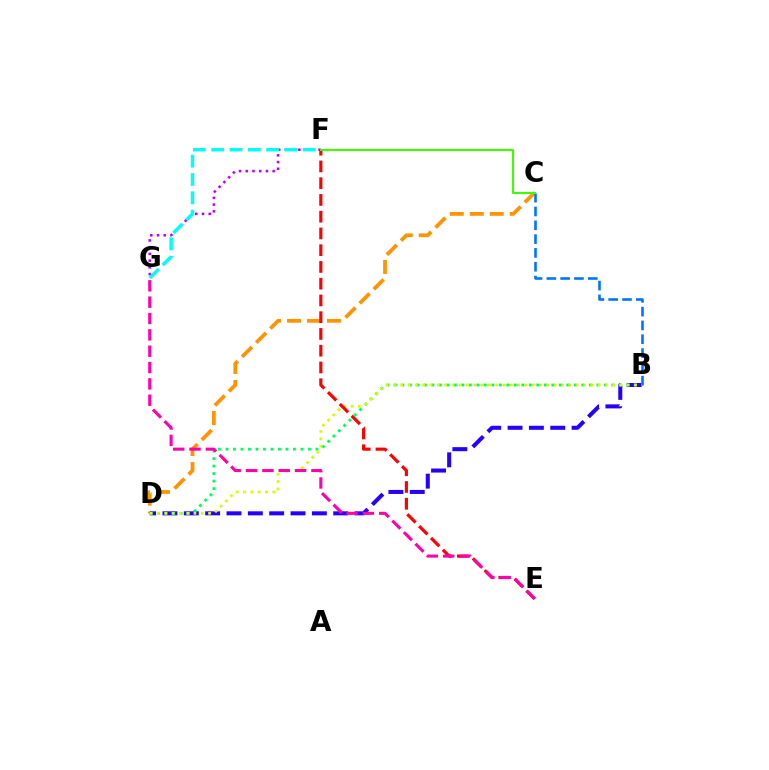{('C', 'D'): [{'color': '#ff9400', 'line_style': 'dashed', 'thickness': 2.71}], ('B', 'D'): [{'color': '#2500ff', 'line_style': 'dashed', 'thickness': 2.9}, {'color': '#00ff5c', 'line_style': 'dotted', 'thickness': 2.04}, {'color': '#d1ff00', 'line_style': 'dotted', 'thickness': 1.99}], ('B', 'C'): [{'color': '#0074ff', 'line_style': 'dashed', 'thickness': 1.88}], ('F', 'G'): [{'color': '#b900ff', 'line_style': 'dotted', 'thickness': 1.83}, {'color': '#00fff6', 'line_style': 'dashed', 'thickness': 2.49}], ('E', 'F'): [{'color': '#ff0000', 'line_style': 'dashed', 'thickness': 2.28}], ('C', 'F'): [{'color': '#3dff00', 'line_style': 'solid', 'thickness': 1.52}], ('E', 'G'): [{'color': '#ff00ac', 'line_style': 'dashed', 'thickness': 2.22}]}